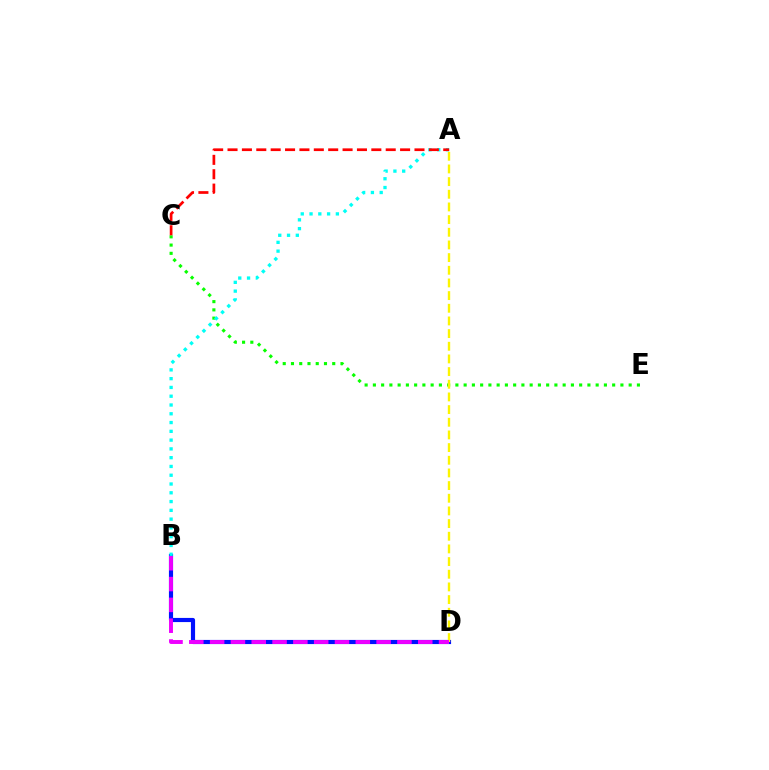{('C', 'E'): [{'color': '#08ff00', 'line_style': 'dotted', 'thickness': 2.24}], ('B', 'D'): [{'color': '#0010ff', 'line_style': 'solid', 'thickness': 2.99}, {'color': '#ee00ff', 'line_style': 'dashed', 'thickness': 2.83}], ('A', 'B'): [{'color': '#00fff6', 'line_style': 'dotted', 'thickness': 2.39}], ('A', 'D'): [{'color': '#fcf500', 'line_style': 'dashed', 'thickness': 1.72}], ('A', 'C'): [{'color': '#ff0000', 'line_style': 'dashed', 'thickness': 1.95}]}